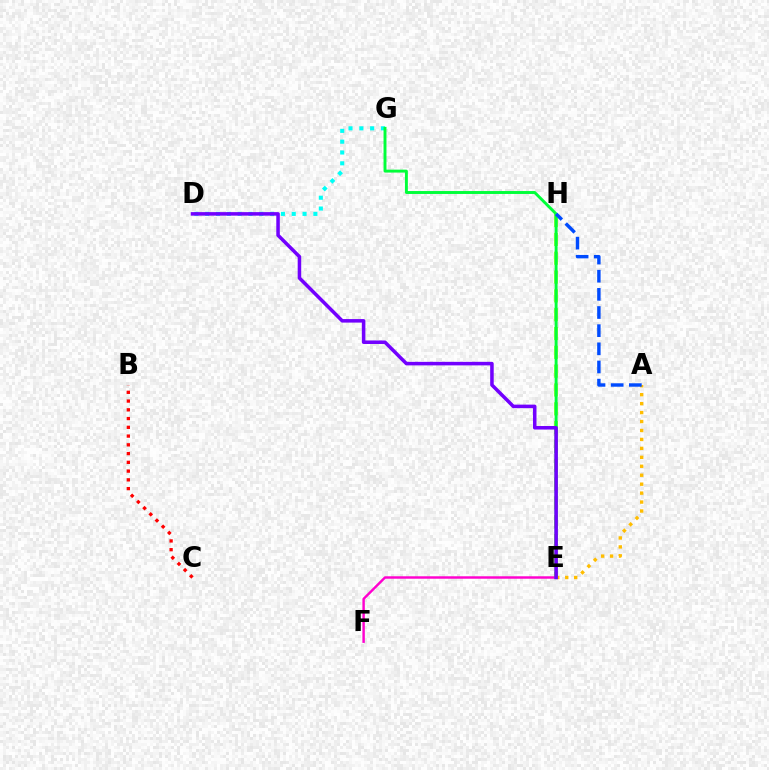{('E', 'H'): [{'color': '#84ff00', 'line_style': 'dashed', 'thickness': 2.56}], ('A', 'E'): [{'color': '#ffbd00', 'line_style': 'dotted', 'thickness': 2.43}], ('B', 'C'): [{'color': '#ff0000', 'line_style': 'dotted', 'thickness': 2.38}], ('E', 'F'): [{'color': '#ff00cf', 'line_style': 'solid', 'thickness': 1.76}], ('D', 'G'): [{'color': '#00fff6', 'line_style': 'dotted', 'thickness': 2.94}], ('E', 'G'): [{'color': '#00ff39', 'line_style': 'solid', 'thickness': 2.1}], ('D', 'E'): [{'color': '#7200ff', 'line_style': 'solid', 'thickness': 2.54}], ('A', 'H'): [{'color': '#004bff', 'line_style': 'dashed', 'thickness': 2.47}]}